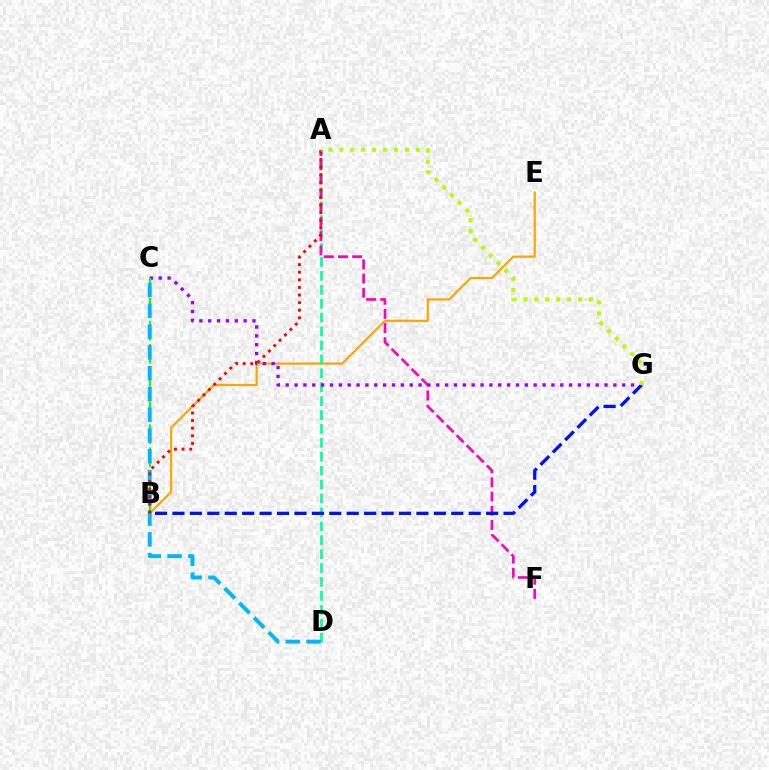{('B', 'E'): [{'color': '#ffa500', 'line_style': 'solid', 'thickness': 1.58}], ('A', 'D'): [{'color': '#00ff9d', 'line_style': 'dashed', 'thickness': 1.89}], ('A', 'F'): [{'color': '#ff00bd', 'line_style': 'dashed', 'thickness': 1.93}], ('C', 'G'): [{'color': '#9b00ff', 'line_style': 'dotted', 'thickness': 2.41}], ('B', 'C'): [{'color': '#08ff00', 'line_style': 'dashed', 'thickness': 1.56}], ('C', 'D'): [{'color': '#00b5ff', 'line_style': 'dashed', 'thickness': 2.82}], ('A', 'B'): [{'color': '#ff0000', 'line_style': 'dotted', 'thickness': 2.06}], ('B', 'G'): [{'color': '#0010ff', 'line_style': 'dashed', 'thickness': 2.37}], ('A', 'G'): [{'color': '#b3ff00', 'line_style': 'dotted', 'thickness': 2.96}]}